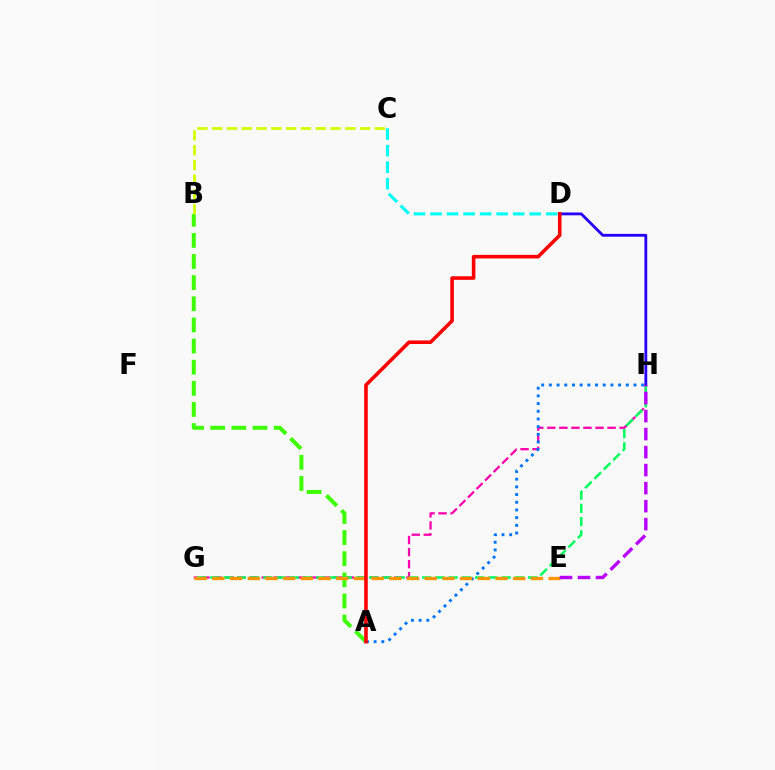{('G', 'H'): [{'color': '#ff00ac', 'line_style': 'dashed', 'thickness': 1.64}, {'color': '#00ff5c', 'line_style': 'dashed', 'thickness': 1.8}], ('A', 'B'): [{'color': '#3dff00', 'line_style': 'dashed', 'thickness': 2.87}], ('B', 'C'): [{'color': '#d1ff00', 'line_style': 'dashed', 'thickness': 2.01}], ('D', 'H'): [{'color': '#2500ff', 'line_style': 'solid', 'thickness': 2.03}], ('A', 'H'): [{'color': '#0074ff', 'line_style': 'dotted', 'thickness': 2.09}], ('E', 'G'): [{'color': '#ff9400', 'line_style': 'dashed', 'thickness': 2.4}], ('E', 'H'): [{'color': '#b900ff', 'line_style': 'dashed', 'thickness': 2.45}], ('C', 'D'): [{'color': '#00fff6', 'line_style': 'dashed', 'thickness': 2.25}], ('A', 'D'): [{'color': '#ff0000', 'line_style': 'solid', 'thickness': 2.57}]}